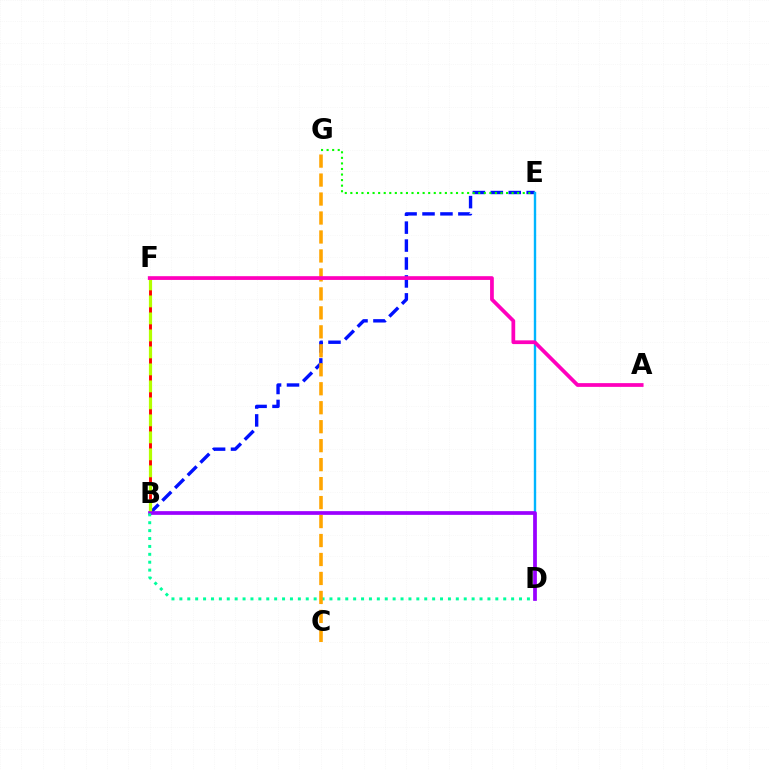{('B', 'E'): [{'color': '#0010ff', 'line_style': 'dashed', 'thickness': 2.44}], ('E', 'G'): [{'color': '#08ff00', 'line_style': 'dotted', 'thickness': 1.51}], ('D', 'E'): [{'color': '#00b5ff', 'line_style': 'solid', 'thickness': 1.72}], ('B', 'F'): [{'color': '#ff0000', 'line_style': 'solid', 'thickness': 2.08}, {'color': '#b3ff00', 'line_style': 'dashed', 'thickness': 2.31}], ('B', 'D'): [{'color': '#9b00ff', 'line_style': 'solid', 'thickness': 2.67}, {'color': '#00ff9d', 'line_style': 'dotted', 'thickness': 2.15}], ('C', 'G'): [{'color': '#ffa500', 'line_style': 'dashed', 'thickness': 2.58}], ('A', 'F'): [{'color': '#ff00bd', 'line_style': 'solid', 'thickness': 2.69}]}